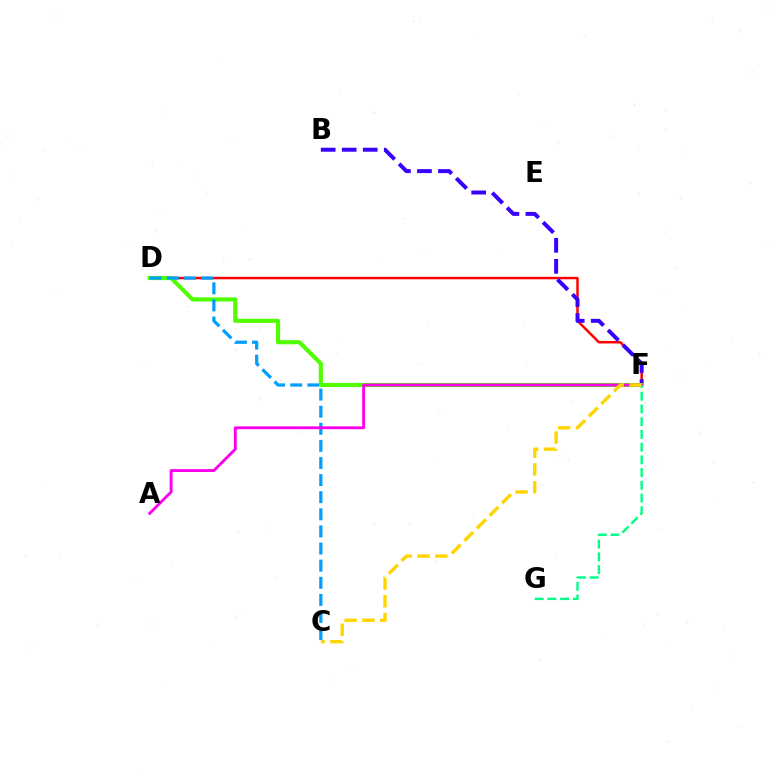{('D', 'F'): [{'color': '#ff0000', 'line_style': 'solid', 'thickness': 1.78}, {'color': '#4fff00', 'line_style': 'solid', 'thickness': 2.95}], ('B', 'F'): [{'color': '#3700ff', 'line_style': 'dashed', 'thickness': 2.86}], ('C', 'D'): [{'color': '#009eff', 'line_style': 'dashed', 'thickness': 2.32}], ('A', 'F'): [{'color': '#ff00ed', 'line_style': 'solid', 'thickness': 2.06}], ('F', 'G'): [{'color': '#00ff86', 'line_style': 'dashed', 'thickness': 1.73}], ('C', 'F'): [{'color': '#ffd500', 'line_style': 'dashed', 'thickness': 2.42}]}